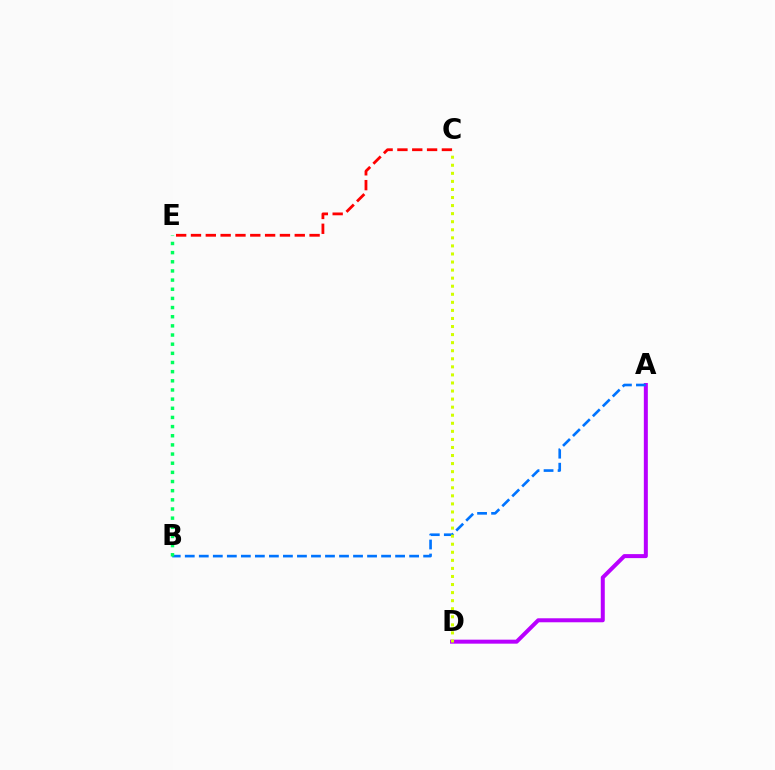{('A', 'D'): [{'color': '#b900ff', 'line_style': 'solid', 'thickness': 2.88}], ('A', 'B'): [{'color': '#0074ff', 'line_style': 'dashed', 'thickness': 1.9}], ('C', 'E'): [{'color': '#ff0000', 'line_style': 'dashed', 'thickness': 2.01}], ('B', 'E'): [{'color': '#00ff5c', 'line_style': 'dotted', 'thickness': 2.49}], ('C', 'D'): [{'color': '#d1ff00', 'line_style': 'dotted', 'thickness': 2.19}]}